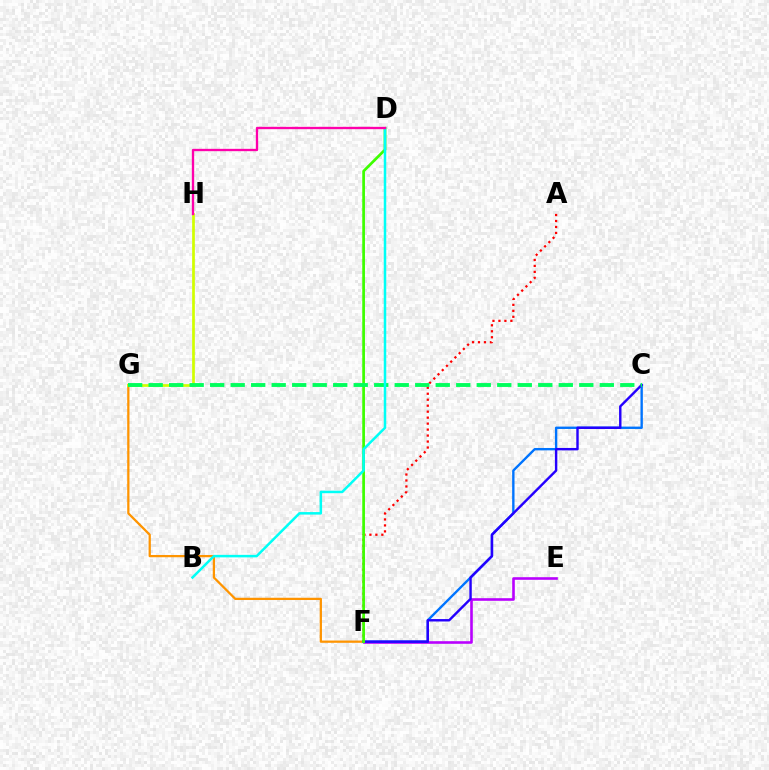{('E', 'F'): [{'color': '#b900ff', 'line_style': 'solid', 'thickness': 1.88}], ('A', 'F'): [{'color': '#ff0000', 'line_style': 'dotted', 'thickness': 1.62}], ('F', 'G'): [{'color': '#ff9400', 'line_style': 'solid', 'thickness': 1.63}], ('C', 'F'): [{'color': '#0074ff', 'line_style': 'solid', 'thickness': 1.71}, {'color': '#2500ff', 'line_style': 'solid', 'thickness': 1.74}], ('G', 'H'): [{'color': '#d1ff00', 'line_style': 'solid', 'thickness': 1.95}], ('D', 'F'): [{'color': '#3dff00', 'line_style': 'solid', 'thickness': 1.95}], ('C', 'G'): [{'color': '#00ff5c', 'line_style': 'dashed', 'thickness': 2.79}], ('B', 'D'): [{'color': '#00fff6', 'line_style': 'solid', 'thickness': 1.81}], ('D', 'H'): [{'color': '#ff00ac', 'line_style': 'solid', 'thickness': 1.68}]}